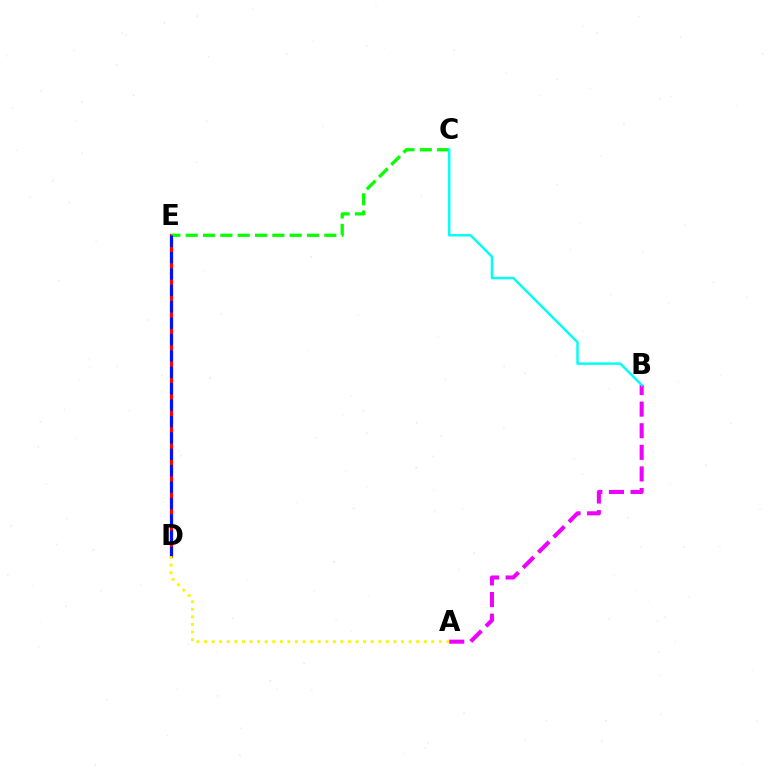{('A', 'B'): [{'color': '#ee00ff', 'line_style': 'dashed', 'thickness': 2.94}], ('D', 'E'): [{'color': '#ff0000', 'line_style': 'solid', 'thickness': 2.26}, {'color': '#0010ff', 'line_style': 'dashed', 'thickness': 2.23}], ('C', 'E'): [{'color': '#08ff00', 'line_style': 'dashed', 'thickness': 2.35}], ('B', 'C'): [{'color': '#00fff6', 'line_style': 'solid', 'thickness': 1.77}], ('A', 'D'): [{'color': '#fcf500', 'line_style': 'dotted', 'thickness': 2.06}]}